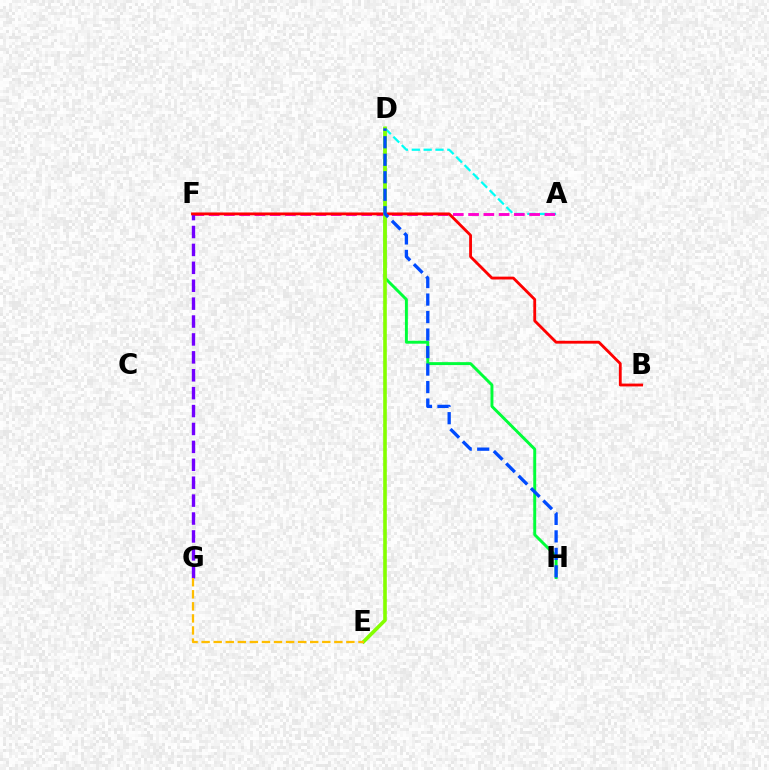{('A', 'D'): [{'color': '#00fff6', 'line_style': 'dashed', 'thickness': 1.61}], ('A', 'F'): [{'color': '#ff00cf', 'line_style': 'dashed', 'thickness': 2.07}], ('F', 'G'): [{'color': '#7200ff', 'line_style': 'dashed', 'thickness': 2.43}], ('D', 'H'): [{'color': '#00ff39', 'line_style': 'solid', 'thickness': 2.11}, {'color': '#004bff', 'line_style': 'dashed', 'thickness': 2.38}], ('B', 'F'): [{'color': '#ff0000', 'line_style': 'solid', 'thickness': 2.04}], ('D', 'E'): [{'color': '#84ff00', 'line_style': 'solid', 'thickness': 2.6}], ('E', 'G'): [{'color': '#ffbd00', 'line_style': 'dashed', 'thickness': 1.64}]}